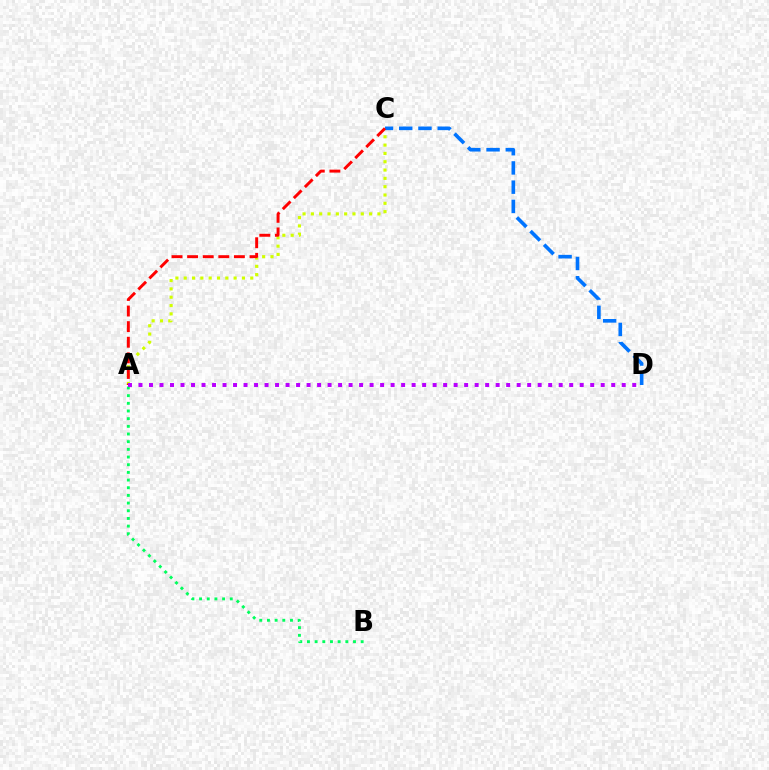{('A', 'B'): [{'color': '#00ff5c', 'line_style': 'dotted', 'thickness': 2.08}], ('A', 'C'): [{'color': '#d1ff00', 'line_style': 'dotted', 'thickness': 2.26}, {'color': '#ff0000', 'line_style': 'dashed', 'thickness': 2.12}], ('C', 'D'): [{'color': '#0074ff', 'line_style': 'dashed', 'thickness': 2.61}], ('A', 'D'): [{'color': '#b900ff', 'line_style': 'dotted', 'thickness': 2.85}]}